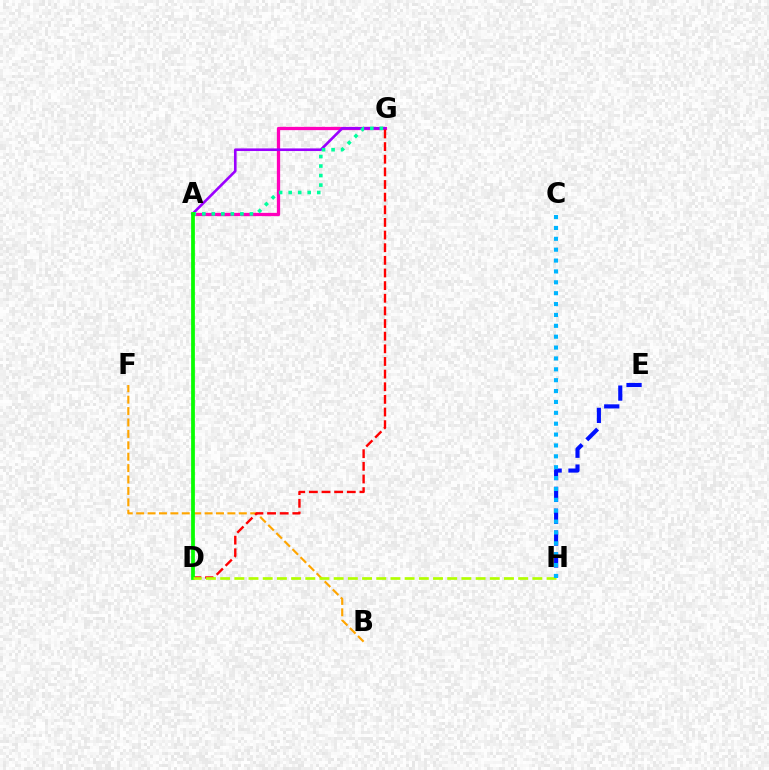{('A', 'G'): [{'color': '#ff00bd', 'line_style': 'solid', 'thickness': 2.36}, {'color': '#9b00ff', 'line_style': 'solid', 'thickness': 1.89}, {'color': '#00ff9d', 'line_style': 'dotted', 'thickness': 2.59}], ('B', 'F'): [{'color': '#ffa500', 'line_style': 'dashed', 'thickness': 1.55}], ('D', 'G'): [{'color': '#ff0000', 'line_style': 'dashed', 'thickness': 1.72}], ('E', 'H'): [{'color': '#0010ff', 'line_style': 'dashed', 'thickness': 2.97}], ('A', 'D'): [{'color': '#08ff00', 'line_style': 'solid', 'thickness': 2.7}], ('D', 'H'): [{'color': '#b3ff00', 'line_style': 'dashed', 'thickness': 1.93}], ('C', 'H'): [{'color': '#00b5ff', 'line_style': 'dotted', 'thickness': 2.95}]}